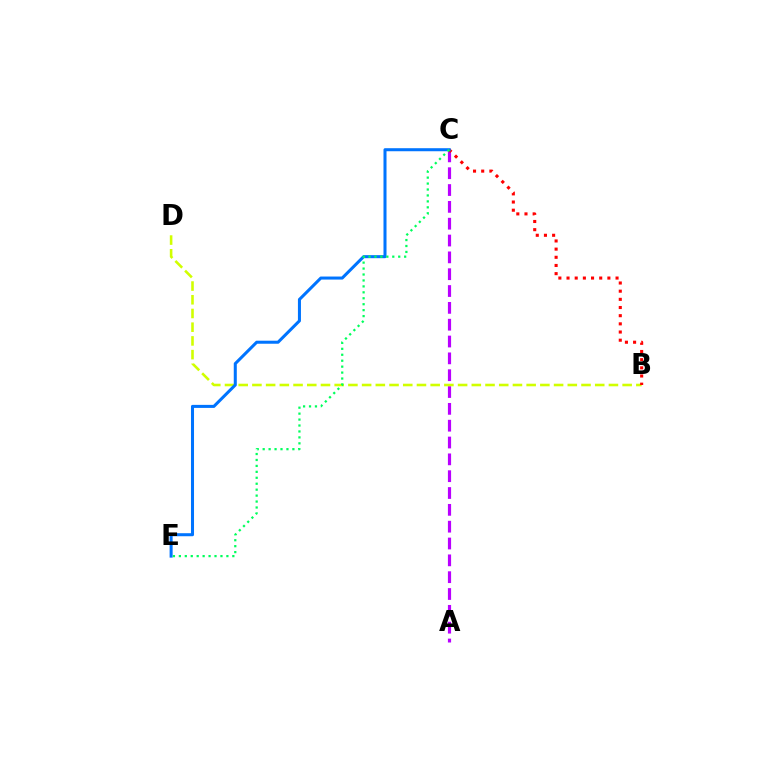{('A', 'C'): [{'color': '#b900ff', 'line_style': 'dashed', 'thickness': 2.29}], ('B', 'D'): [{'color': '#d1ff00', 'line_style': 'dashed', 'thickness': 1.86}], ('B', 'C'): [{'color': '#ff0000', 'line_style': 'dotted', 'thickness': 2.22}], ('C', 'E'): [{'color': '#0074ff', 'line_style': 'solid', 'thickness': 2.19}, {'color': '#00ff5c', 'line_style': 'dotted', 'thickness': 1.61}]}